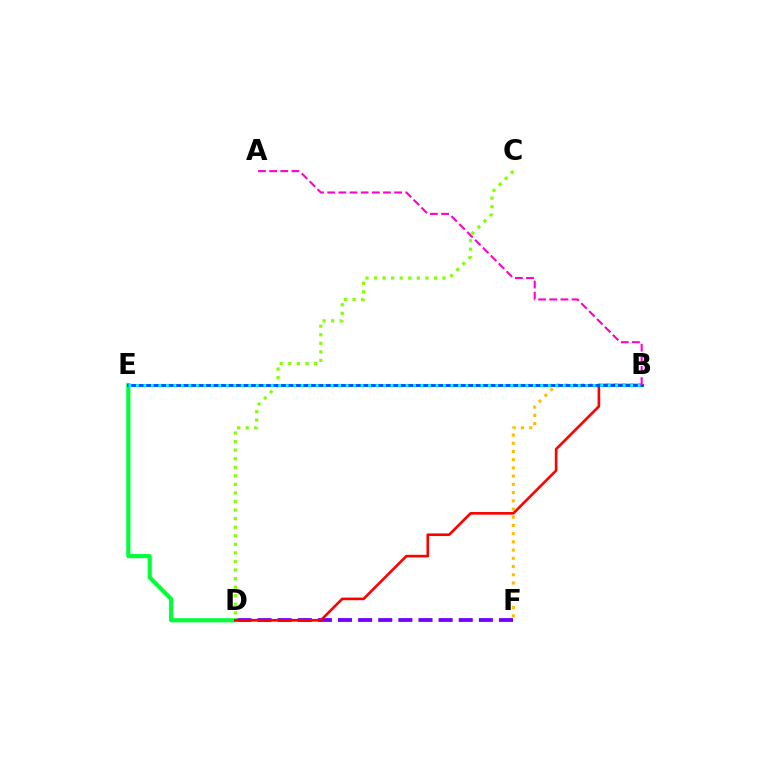{('B', 'F'): [{'color': '#ffbd00', 'line_style': 'dotted', 'thickness': 2.23}], ('D', 'F'): [{'color': '#7200ff', 'line_style': 'dashed', 'thickness': 2.73}], ('C', 'D'): [{'color': '#84ff00', 'line_style': 'dotted', 'thickness': 2.33}], ('D', 'E'): [{'color': '#00ff39', 'line_style': 'solid', 'thickness': 2.98}], ('B', 'D'): [{'color': '#ff0000', 'line_style': 'solid', 'thickness': 1.9}], ('B', 'E'): [{'color': '#004bff', 'line_style': 'solid', 'thickness': 2.07}, {'color': '#00fff6', 'line_style': 'dotted', 'thickness': 2.03}], ('A', 'B'): [{'color': '#ff00cf', 'line_style': 'dashed', 'thickness': 1.52}]}